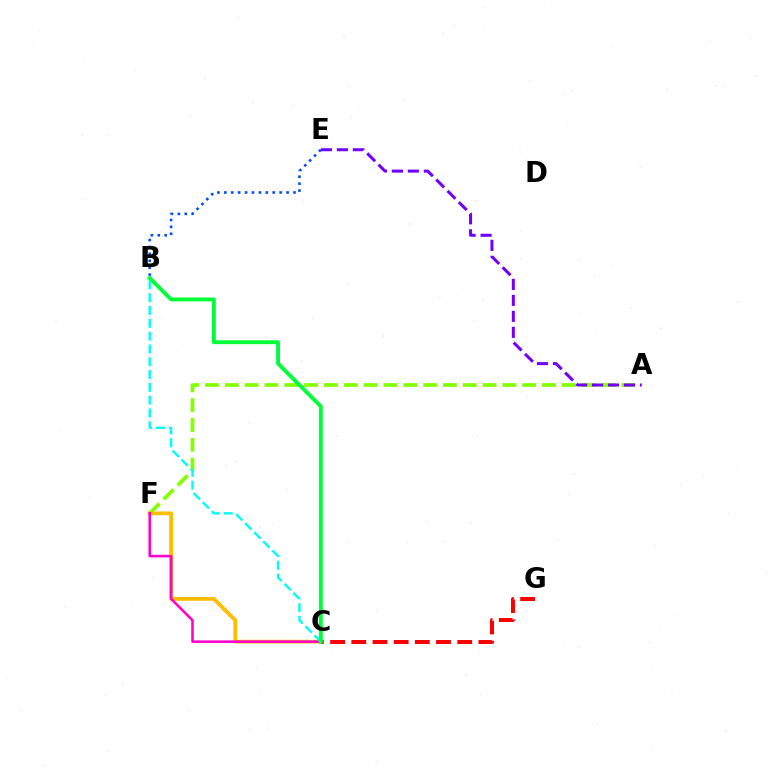{('B', 'E'): [{'color': '#004bff', 'line_style': 'dotted', 'thickness': 1.88}], ('A', 'F'): [{'color': '#84ff00', 'line_style': 'dashed', 'thickness': 2.69}], ('A', 'E'): [{'color': '#7200ff', 'line_style': 'dashed', 'thickness': 2.17}], ('C', 'F'): [{'color': '#ffbd00', 'line_style': 'solid', 'thickness': 2.72}, {'color': '#ff00cf', 'line_style': 'solid', 'thickness': 1.84}], ('C', 'G'): [{'color': '#ff0000', 'line_style': 'dashed', 'thickness': 2.88}], ('B', 'C'): [{'color': '#00fff6', 'line_style': 'dashed', 'thickness': 1.74}, {'color': '#00ff39', 'line_style': 'solid', 'thickness': 2.78}]}